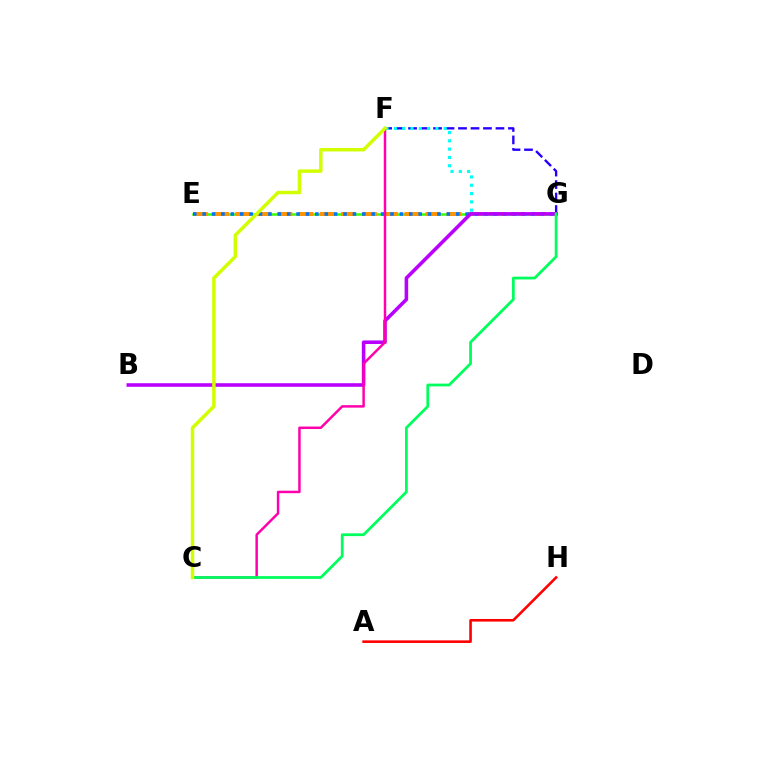{('E', 'G'): [{'color': '#3dff00', 'line_style': 'solid', 'thickness': 1.84}, {'color': '#ff9400', 'line_style': 'dashed', 'thickness': 2.87}, {'color': '#0074ff', 'line_style': 'dotted', 'thickness': 2.55}], ('A', 'H'): [{'color': '#ff0000', 'line_style': 'solid', 'thickness': 1.87}], ('F', 'G'): [{'color': '#2500ff', 'line_style': 'dashed', 'thickness': 1.7}, {'color': '#00fff6', 'line_style': 'dotted', 'thickness': 2.26}], ('B', 'G'): [{'color': '#b900ff', 'line_style': 'solid', 'thickness': 2.58}], ('C', 'F'): [{'color': '#ff00ac', 'line_style': 'solid', 'thickness': 1.79}, {'color': '#d1ff00', 'line_style': 'solid', 'thickness': 2.5}], ('C', 'G'): [{'color': '#00ff5c', 'line_style': 'solid', 'thickness': 2.0}]}